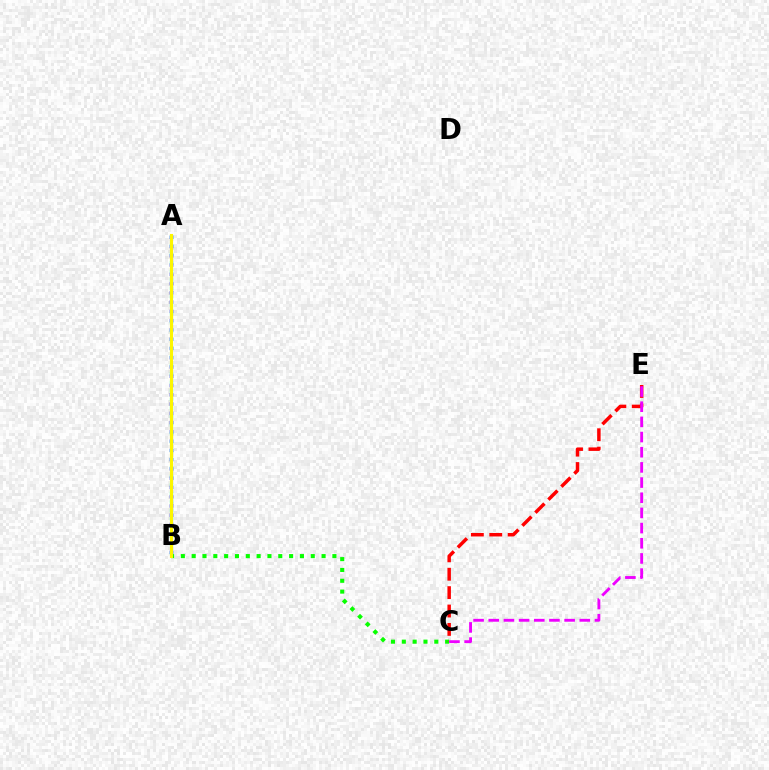{('A', 'B'): [{'color': '#0010ff', 'line_style': 'dotted', 'thickness': 2.52}, {'color': '#00fff6', 'line_style': 'dotted', 'thickness': 2.32}, {'color': '#fcf500', 'line_style': 'solid', 'thickness': 2.24}], ('B', 'C'): [{'color': '#08ff00', 'line_style': 'dotted', 'thickness': 2.94}], ('C', 'E'): [{'color': '#ff0000', 'line_style': 'dashed', 'thickness': 2.5}, {'color': '#ee00ff', 'line_style': 'dashed', 'thickness': 2.06}]}